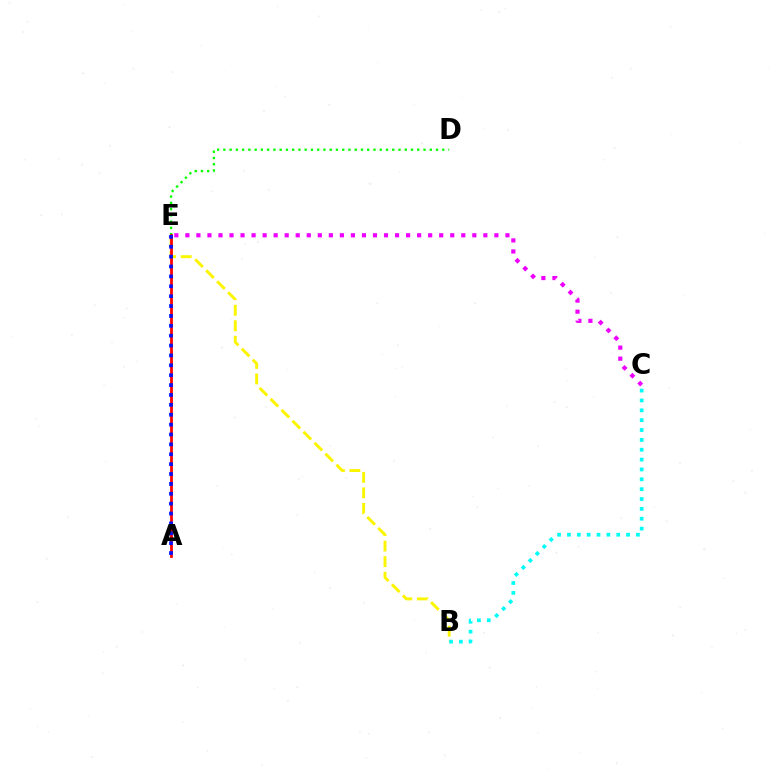{('C', 'E'): [{'color': '#ee00ff', 'line_style': 'dotted', 'thickness': 3.0}], ('B', 'E'): [{'color': '#fcf500', 'line_style': 'dashed', 'thickness': 2.11}], ('D', 'E'): [{'color': '#08ff00', 'line_style': 'dotted', 'thickness': 1.7}], ('B', 'C'): [{'color': '#00fff6', 'line_style': 'dotted', 'thickness': 2.68}], ('A', 'E'): [{'color': '#ff0000', 'line_style': 'solid', 'thickness': 1.98}, {'color': '#0010ff', 'line_style': 'dotted', 'thickness': 2.68}]}